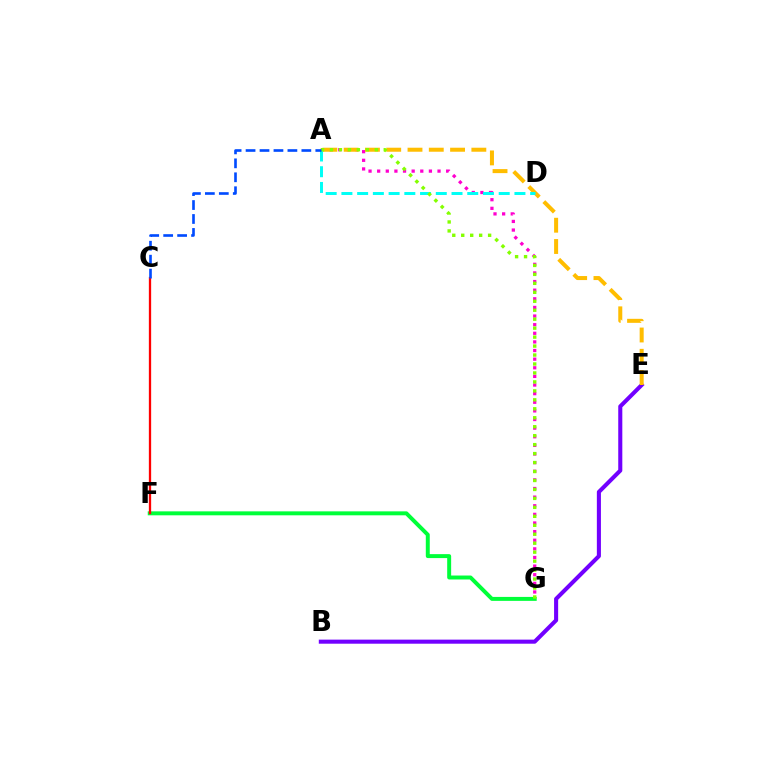{('A', 'G'): [{'color': '#ff00cf', 'line_style': 'dotted', 'thickness': 2.34}, {'color': '#84ff00', 'line_style': 'dotted', 'thickness': 2.43}], ('B', 'E'): [{'color': '#7200ff', 'line_style': 'solid', 'thickness': 2.93}], ('F', 'G'): [{'color': '#00ff39', 'line_style': 'solid', 'thickness': 2.85}], ('A', 'E'): [{'color': '#ffbd00', 'line_style': 'dashed', 'thickness': 2.89}], ('C', 'F'): [{'color': '#ff0000', 'line_style': 'solid', 'thickness': 1.65}], ('A', 'D'): [{'color': '#00fff6', 'line_style': 'dashed', 'thickness': 2.14}], ('A', 'C'): [{'color': '#004bff', 'line_style': 'dashed', 'thickness': 1.89}]}